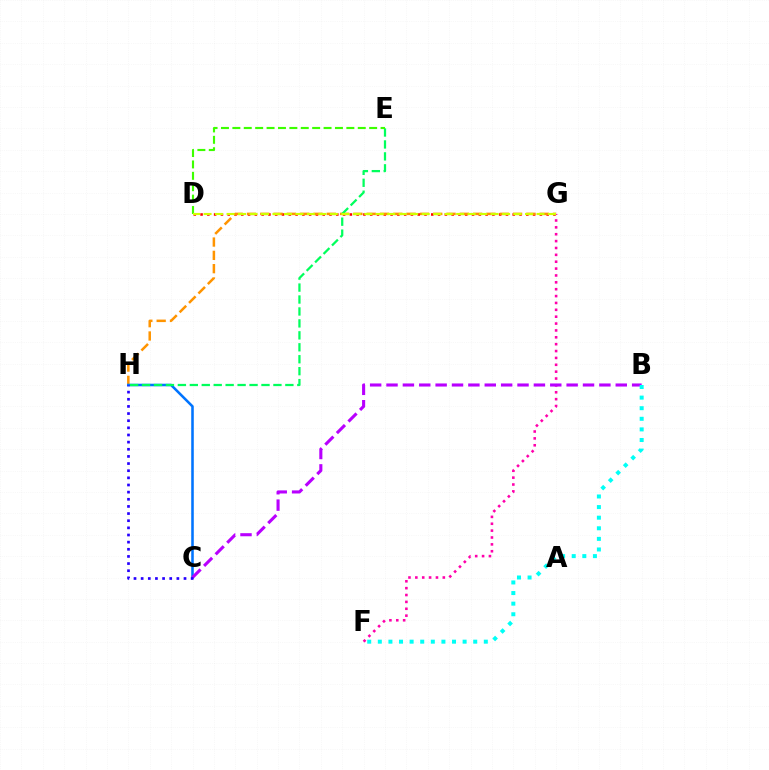{('D', 'G'): [{'color': '#ff0000', 'line_style': 'dotted', 'thickness': 1.84}, {'color': '#d1ff00', 'line_style': 'dashed', 'thickness': 1.56}], ('G', 'H'): [{'color': '#ff9400', 'line_style': 'dashed', 'thickness': 1.81}], ('C', 'H'): [{'color': '#0074ff', 'line_style': 'solid', 'thickness': 1.84}, {'color': '#2500ff', 'line_style': 'dotted', 'thickness': 1.94}], ('E', 'H'): [{'color': '#00ff5c', 'line_style': 'dashed', 'thickness': 1.62}], ('F', 'G'): [{'color': '#ff00ac', 'line_style': 'dotted', 'thickness': 1.87}], ('D', 'E'): [{'color': '#3dff00', 'line_style': 'dashed', 'thickness': 1.55}], ('B', 'C'): [{'color': '#b900ff', 'line_style': 'dashed', 'thickness': 2.22}], ('B', 'F'): [{'color': '#00fff6', 'line_style': 'dotted', 'thickness': 2.88}]}